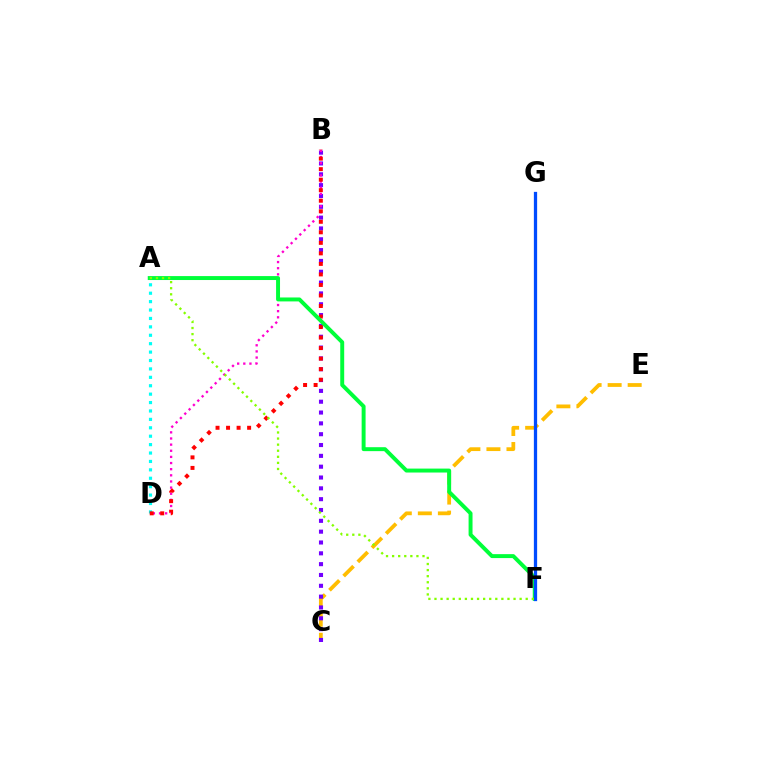{('C', 'E'): [{'color': '#ffbd00', 'line_style': 'dashed', 'thickness': 2.72}], ('A', 'D'): [{'color': '#00fff6', 'line_style': 'dotted', 'thickness': 2.29}], ('B', 'C'): [{'color': '#7200ff', 'line_style': 'dotted', 'thickness': 2.94}], ('B', 'D'): [{'color': '#ff00cf', 'line_style': 'dotted', 'thickness': 1.67}, {'color': '#ff0000', 'line_style': 'dotted', 'thickness': 2.86}], ('A', 'F'): [{'color': '#00ff39', 'line_style': 'solid', 'thickness': 2.84}, {'color': '#84ff00', 'line_style': 'dotted', 'thickness': 1.65}], ('F', 'G'): [{'color': '#004bff', 'line_style': 'solid', 'thickness': 2.35}]}